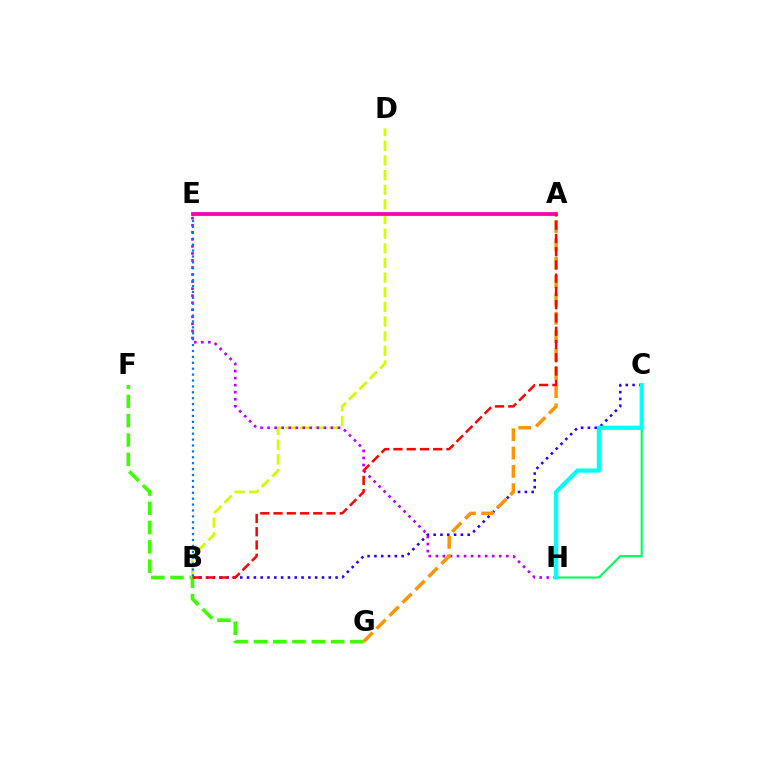{('B', 'C'): [{'color': '#2500ff', 'line_style': 'dotted', 'thickness': 1.85}], ('F', 'G'): [{'color': '#3dff00', 'line_style': 'dashed', 'thickness': 2.62}], ('B', 'D'): [{'color': '#d1ff00', 'line_style': 'dashed', 'thickness': 1.99}], ('E', 'H'): [{'color': '#b900ff', 'line_style': 'dotted', 'thickness': 1.91}], ('A', 'G'): [{'color': '#ff9400', 'line_style': 'dashed', 'thickness': 2.49}], ('C', 'H'): [{'color': '#00ff5c', 'line_style': 'solid', 'thickness': 1.52}, {'color': '#00fff6', 'line_style': 'solid', 'thickness': 3.0}], ('B', 'E'): [{'color': '#0074ff', 'line_style': 'dotted', 'thickness': 1.6}], ('A', 'E'): [{'color': '#ff00ac', 'line_style': 'solid', 'thickness': 2.73}], ('A', 'B'): [{'color': '#ff0000', 'line_style': 'dashed', 'thickness': 1.8}]}